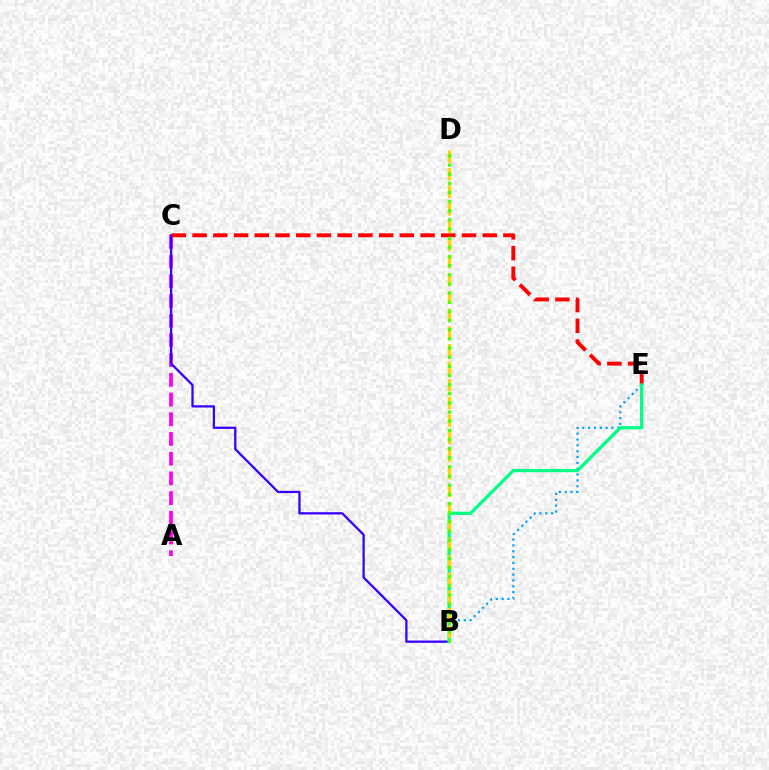{('A', 'C'): [{'color': '#ff00ed', 'line_style': 'dashed', 'thickness': 2.68}], ('B', 'C'): [{'color': '#3700ff', 'line_style': 'solid', 'thickness': 1.63}], ('B', 'E'): [{'color': '#009eff', 'line_style': 'dotted', 'thickness': 1.59}, {'color': '#00ff86', 'line_style': 'solid', 'thickness': 2.36}], ('C', 'E'): [{'color': '#ff0000', 'line_style': 'dashed', 'thickness': 2.82}], ('B', 'D'): [{'color': '#ffd500', 'line_style': 'dashed', 'thickness': 2.39}, {'color': '#4fff00', 'line_style': 'dotted', 'thickness': 2.49}]}